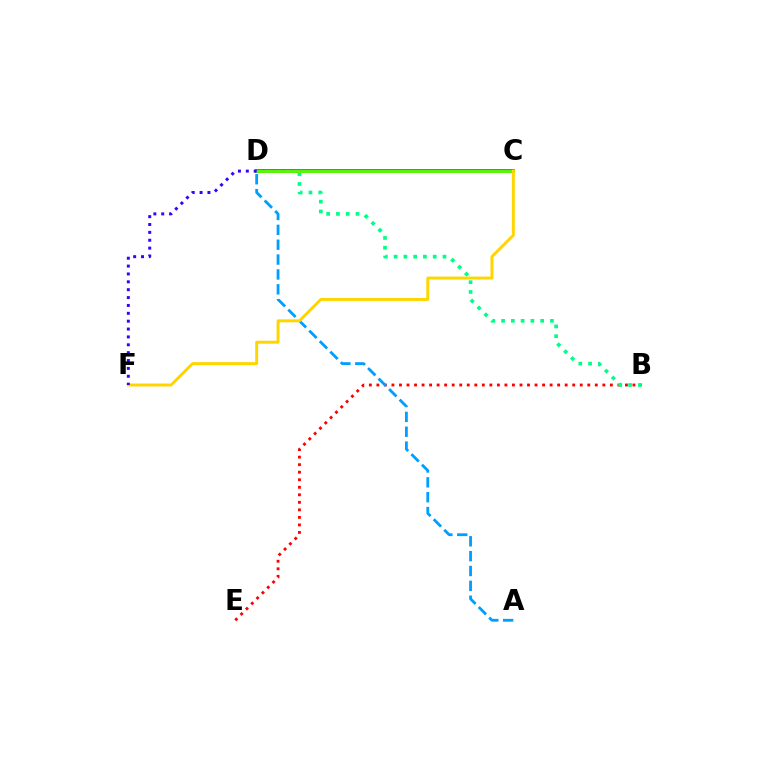{('B', 'E'): [{'color': '#ff0000', 'line_style': 'dotted', 'thickness': 2.05}], ('A', 'D'): [{'color': '#009eff', 'line_style': 'dashed', 'thickness': 2.02}], ('B', 'D'): [{'color': '#00ff86', 'line_style': 'dotted', 'thickness': 2.65}], ('C', 'D'): [{'color': '#ff00ed', 'line_style': 'solid', 'thickness': 2.71}, {'color': '#4fff00', 'line_style': 'solid', 'thickness': 2.08}], ('C', 'F'): [{'color': '#ffd500', 'line_style': 'solid', 'thickness': 2.13}], ('D', 'F'): [{'color': '#3700ff', 'line_style': 'dotted', 'thickness': 2.14}]}